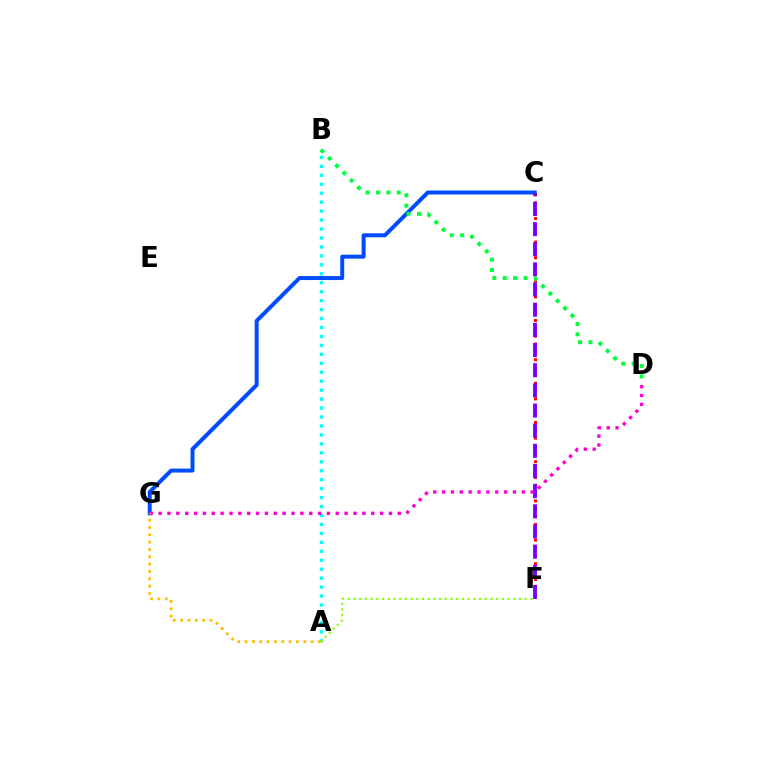{('C', 'G'): [{'color': '#004bff', 'line_style': 'solid', 'thickness': 2.85}], ('A', 'B'): [{'color': '#00fff6', 'line_style': 'dotted', 'thickness': 2.43}], ('C', 'F'): [{'color': '#ff0000', 'line_style': 'dotted', 'thickness': 2.13}, {'color': '#7200ff', 'line_style': 'dashed', 'thickness': 2.74}], ('D', 'G'): [{'color': '#ff00cf', 'line_style': 'dotted', 'thickness': 2.41}], ('A', 'G'): [{'color': '#ffbd00', 'line_style': 'dotted', 'thickness': 1.99}], ('B', 'D'): [{'color': '#00ff39', 'line_style': 'dotted', 'thickness': 2.83}], ('A', 'F'): [{'color': '#84ff00', 'line_style': 'dotted', 'thickness': 1.55}]}